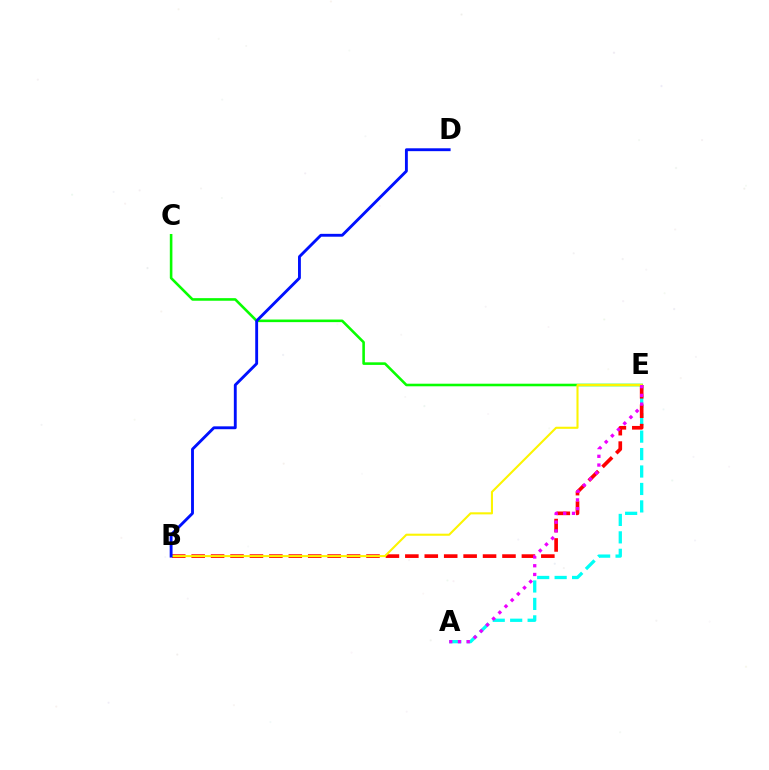{('A', 'E'): [{'color': '#00fff6', 'line_style': 'dashed', 'thickness': 2.37}, {'color': '#ee00ff', 'line_style': 'dotted', 'thickness': 2.37}], ('B', 'E'): [{'color': '#ff0000', 'line_style': 'dashed', 'thickness': 2.64}, {'color': '#fcf500', 'line_style': 'solid', 'thickness': 1.5}], ('C', 'E'): [{'color': '#08ff00', 'line_style': 'solid', 'thickness': 1.86}], ('B', 'D'): [{'color': '#0010ff', 'line_style': 'solid', 'thickness': 2.07}]}